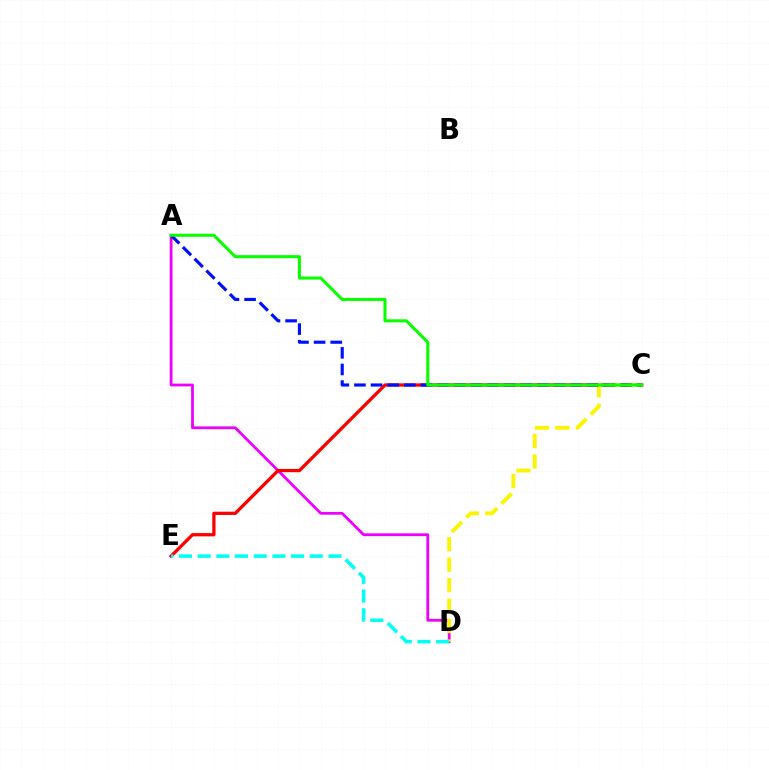{('A', 'D'): [{'color': '#ee00ff', 'line_style': 'solid', 'thickness': 2.01}], ('C', 'E'): [{'color': '#ff0000', 'line_style': 'solid', 'thickness': 2.36}], ('C', 'D'): [{'color': '#fcf500', 'line_style': 'dashed', 'thickness': 2.78}], ('D', 'E'): [{'color': '#00fff6', 'line_style': 'dashed', 'thickness': 2.54}], ('A', 'C'): [{'color': '#0010ff', 'line_style': 'dashed', 'thickness': 2.26}, {'color': '#08ff00', 'line_style': 'solid', 'thickness': 2.19}]}